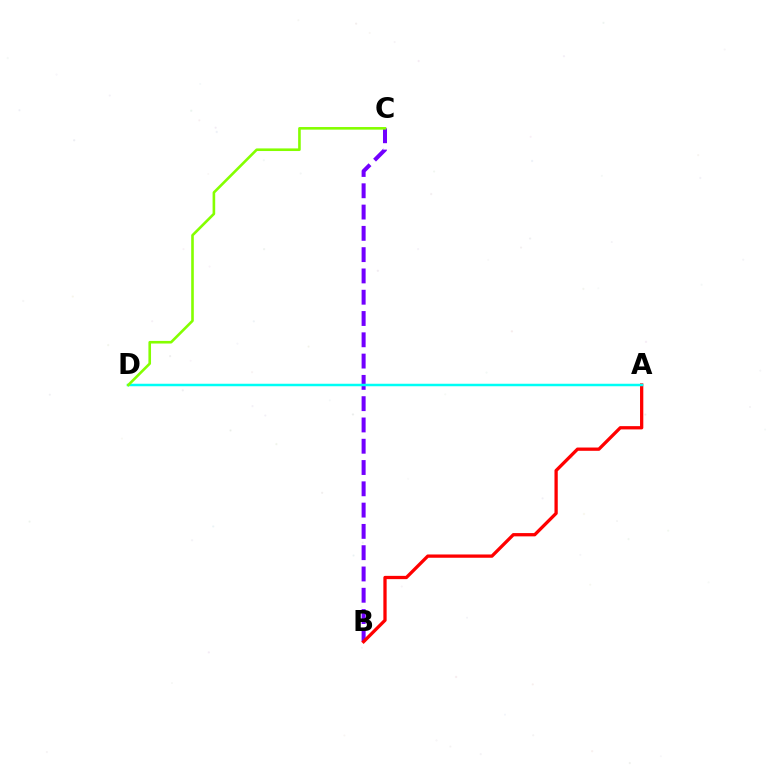{('B', 'C'): [{'color': '#7200ff', 'line_style': 'dashed', 'thickness': 2.89}], ('A', 'B'): [{'color': '#ff0000', 'line_style': 'solid', 'thickness': 2.36}], ('A', 'D'): [{'color': '#00fff6', 'line_style': 'solid', 'thickness': 1.79}], ('C', 'D'): [{'color': '#84ff00', 'line_style': 'solid', 'thickness': 1.88}]}